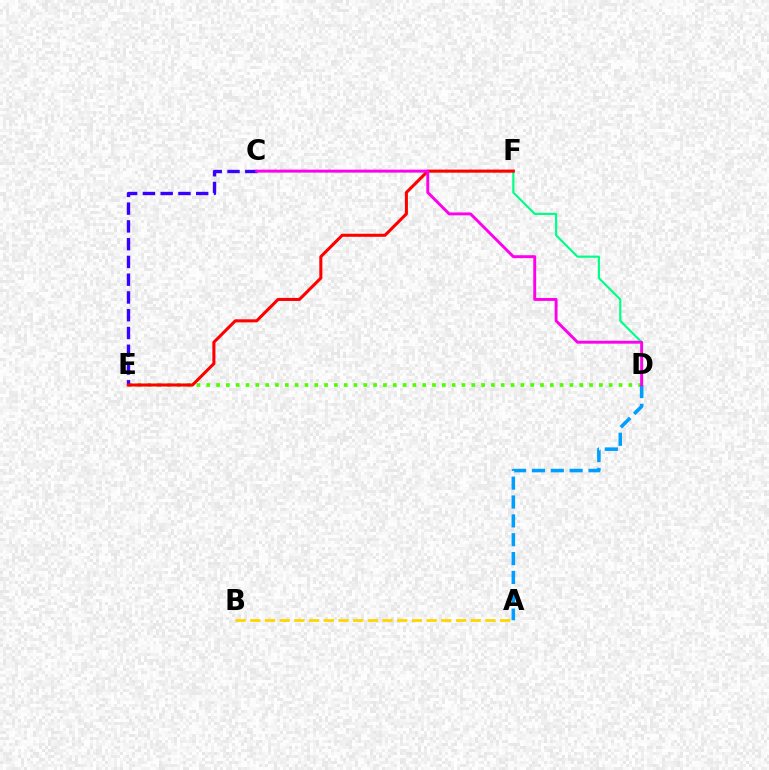{('D', 'E'): [{'color': '#4fff00', 'line_style': 'dotted', 'thickness': 2.67}], ('C', 'D'): [{'color': '#00ff86', 'line_style': 'solid', 'thickness': 1.55}, {'color': '#ff00ed', 'line_style': 'solid', 'thickness': 2.1}], ('C', 'E'): [{'color': '#3700ff', 'line_style': 'dashed', 'thickness': 2.41}], ('A', 'D'): [{'color': '#009eff', 'line_style': 'dashed', 'thickness': 2.56}], ('A', 'B'): [{'color': '#ffd500', 'line_style': 'dashed', 'thickness': 2.0}], ('E', 'F'): [{'color': '#ff0000', 'line_style': 'solid', 'thickness': 2.2}]}